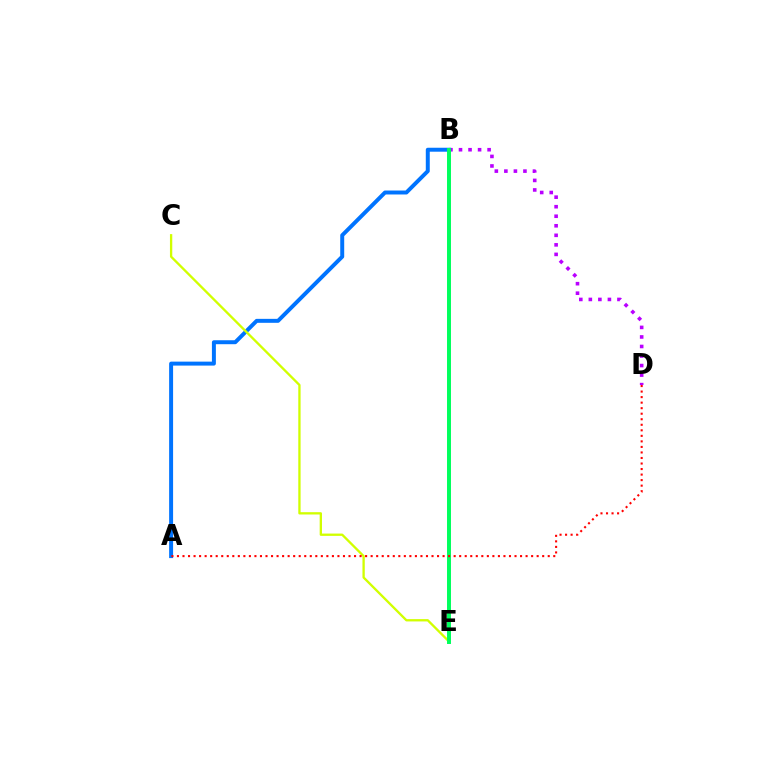{('B', 'D'): [{'color': '#b900ff', 'line_style': 'dotted', 'thickness': 2.59}], ('A', 'B'): [{'color': '#0074ff', 'line_style': 'solid', 'thickness': 2.85}], ('C', 'E'): [{'color': '#d1ff00', 'line_style': 'solid', 'thickness': 1.67}], ('B', 'E'): [{'color': '#00ff5c', 'line_style': 'solid', 'thickness': 2.85}], ('A', 'D'): [{'color': '#ff0000', 'line_style': 'dotted', 'thickness': 1.5}]}